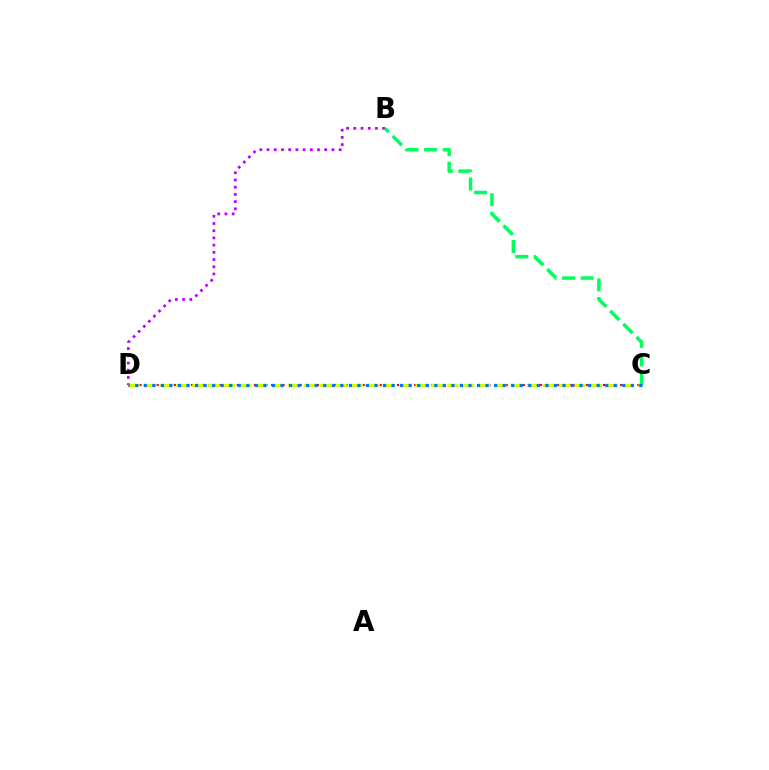{('B', 'D'): [{'color': '#b900ff', 'line_style': 'dotted', 'thickness': 1.96}], ('C', 'D'): [{'color': '#ff0000', 'line_style': 'dotted', 'thickness': 1.55}, {'color': '#d1ff00', 'line_style': 'dashed', 'thickness': 2.17}, {'color': '#0074ff', 'line_style': 'dotted', 'thickness': 2.32}], ('B', 'C'): [{'color': '#00ff5c', 'line_style': 'dashed', 'thickness': 2.52}]}